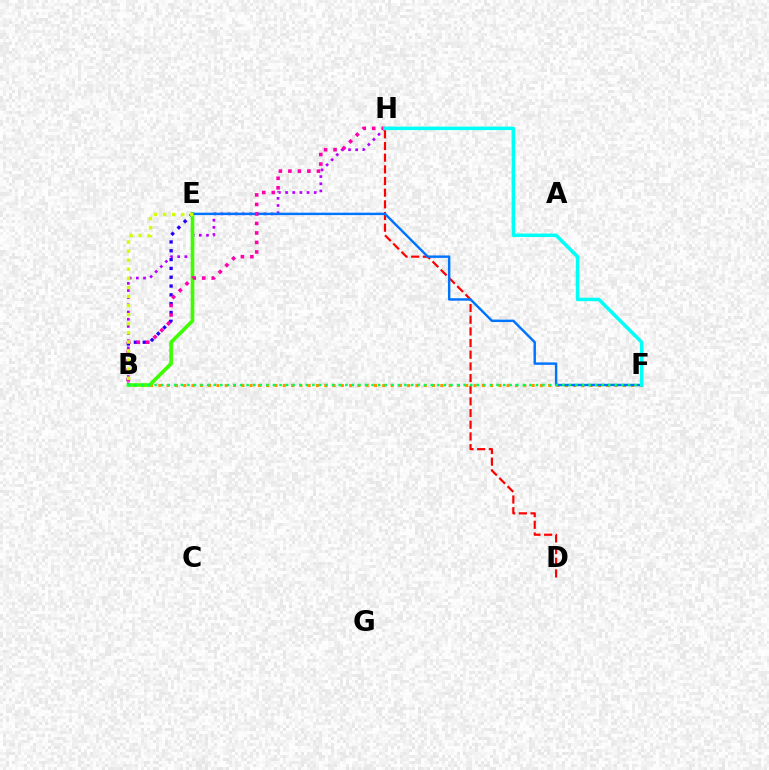{('B', 'H'): [{'color': '#b900ff', 'line_style': 'dotted', 'thickness': 1.95}, {'color': '#ff00ac', 'line_style': 'dotted', 'thickness': 2.58}], ('D', 'H'): [{'color': '#ff0000', 'line_style': 'dashed', 'thickness': 1.59}], ('B', 'F'): [{'color': '#ff9400', 'line_style': 'dotted', 'thickness': 2.25}, {'color': '#00ff5c', 'line_style': 'dotted', 'thickness': 1.79}], ('B', 'E'): [{'color': '#2500ff', 'line_style': 'dotted', 'thickness': 2.4}, {'color': '#3dff00', 'line_style': 'solid', 'thickness': 2.6}, {'color': '#d1ff00', 'line_style': 'dotted', 'thickness': 2.47}], ('E', 'F'): [{'color': '#0074ff', 'line_style': 'solid', 'thickness': 1.75}], ('F', 'H'): [{'color': '#00fff6', 'line_style': 'solid', 'thickness': 2.51}]}